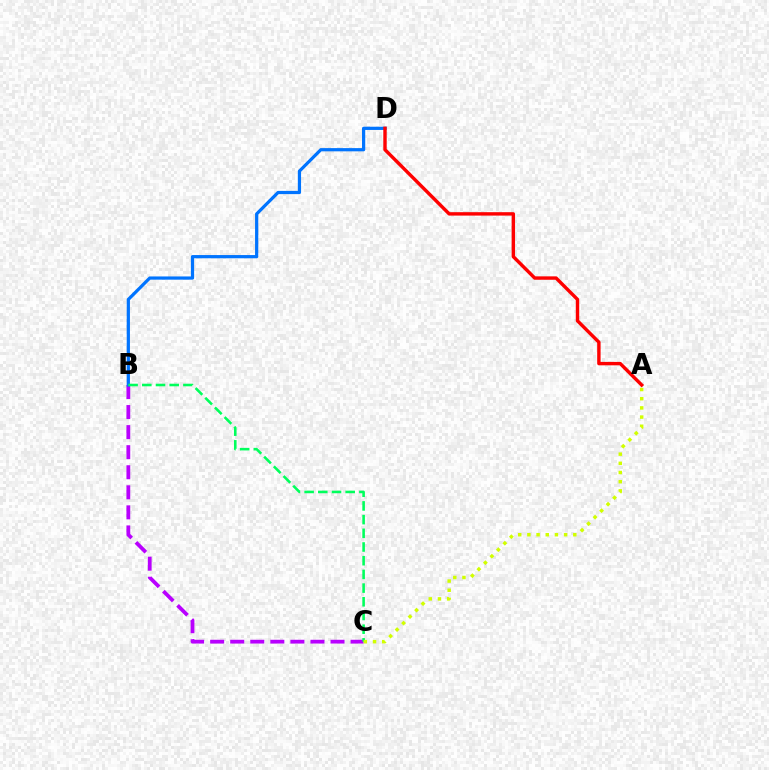{('B', 'C'): [{'color': '#b900ff', 'line_style': 'dashed', 'thickness': 2.73}, {'color': '#00ff5c', 'line_style': 'dashed', 'thickness': 1.86}], ('B', 'D'): [{'color': '#0074ff', 'line_style': 'solid', 'thickness': 2.32}], ('A', 'D'): [{'color': '#ff0000', 'line_style': 'solid', 'thickness': 2.46}], ('A', 'C'): [{'color': '#d1ff00', 'line_style': 'dotted', 'thickness': 2.49}]}